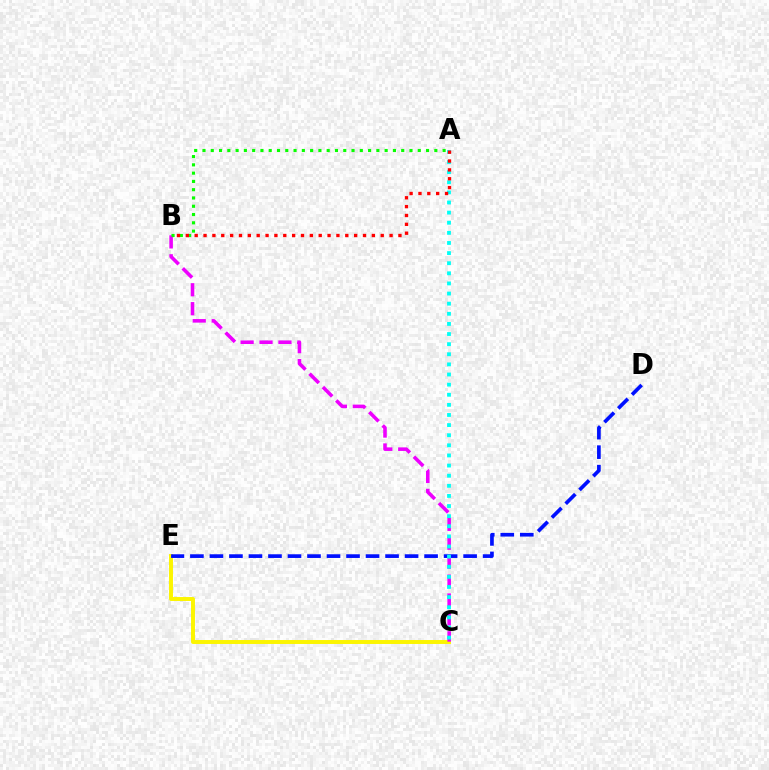{('C', 'E'): [{'color': '#fcf500', 'line_style': 'solid', 'thickness': 2.84}], ('D', 'E'): [{'color': '#0010ff', 'line_style': 'dashed', 'thickness': 2.65}], ('B', 'C'): [{'color': '#ee00ff', 'line_style': 'dashed', 'thickness': 2.57}], ('A', 'C'): [{'color': '#00fff6', 'line_style': 'dotted', 'thickness': 2.75}], ('A', 'B'): [{'color': '#08ff00', 'line_style': 'dotted', 'thickness': 2.25}, {'color': '#ff0000', 'line_style': 'dotted', 'thickness': 2.41}]}